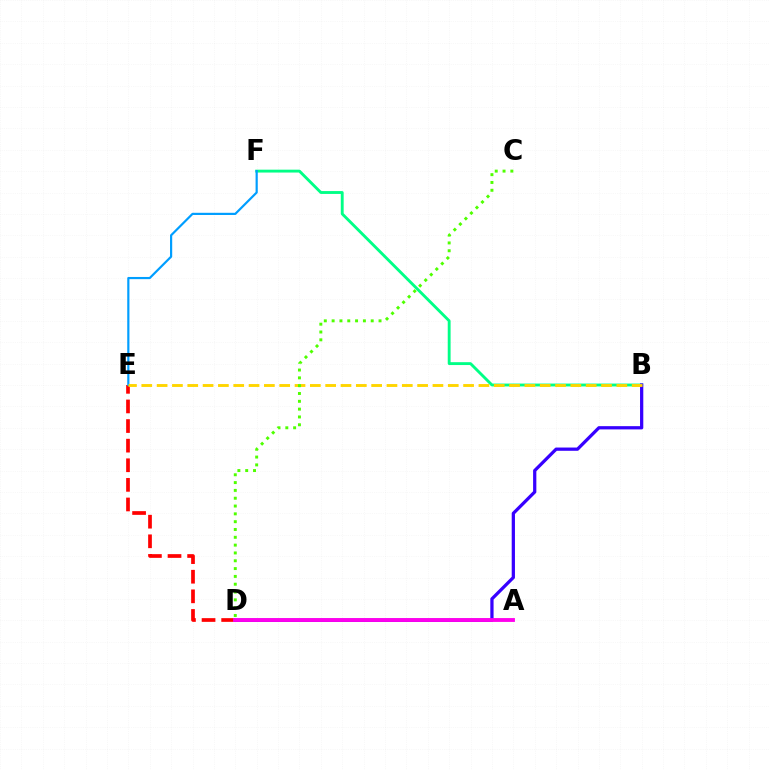{('D', 'E'): [{'color': '#ff0000', 'line_style': 'dashed', 'thickness': 2.66}], ('B', 'F'): [{'color': '#00ff86', 'line_style': 'solid', 'thickness': 2.07}], ('B', 'D'): [{'color': '#3700ff', 'line_style': 'solid', 'thickness': 2.34}], ('E', 'F'): [{'color': '#009eff', 'line_style': 'solid', 'thickness': 1.57}], ('B', 'E'): [{'color': '#ffd500', 'line_style': 'dashed', 'thickness': 2.08}], ('C', 'D'): [{'color': '#4fff00', 'line_style': 'dotted', 'thickness': 2.12}], ('A', 'D'): [{'color': '#ff00ed', 'line_style': 'solid', 'thickness': 2.77}]}